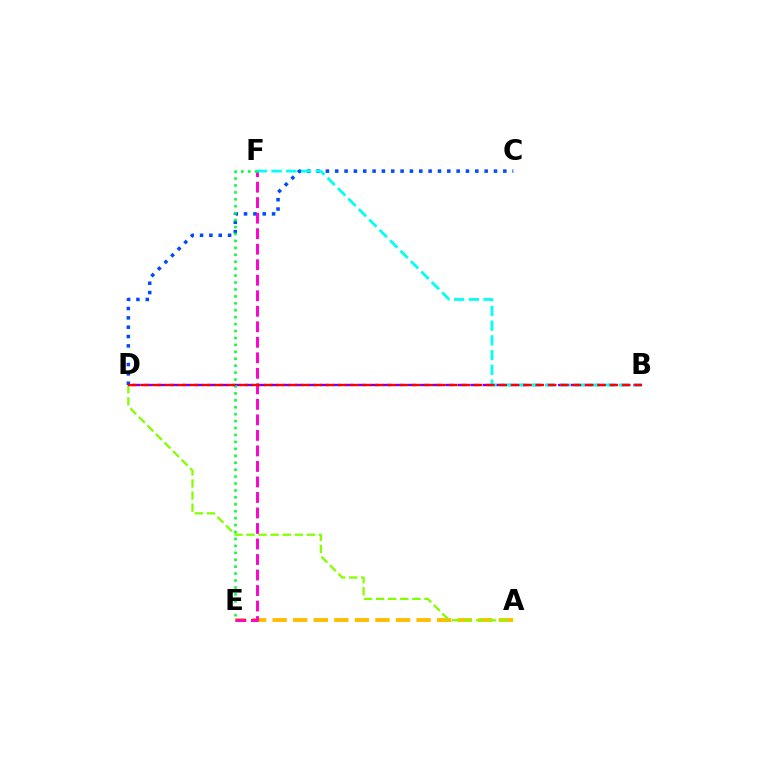{('A', 'E'): [{'color': '#ffbd00', 'line_style': 'dashed', 'thickness': 2.79}], ('C', 'D'): [{'color': '#004bff', 'line_style': 'dotted', 'thickness': 2.54}], ('B', 'D'): [{'color': '#7200ff', 'line_style': 'dashed', 'thickness': 1.7}, {'color': '#ff0000', 'line_style': 'dashed', 'thickness': 1.68}], ('E', 'F'): [{'color': '#ff00cf', 'line_style': 'dashed', 'thickness': 2.11}, {'color': '#00ff39', 'line_style': 'dotted', 'thickness': 1.88}], ('A', 'D'): [{'color': '#84ff00', 'line_style': 'dashed', 'thickness': 1.64}], ('B', 'F'): [{'color': '#00fff6', 'line_style': 'dashed', 'thickness': 2.0}]}